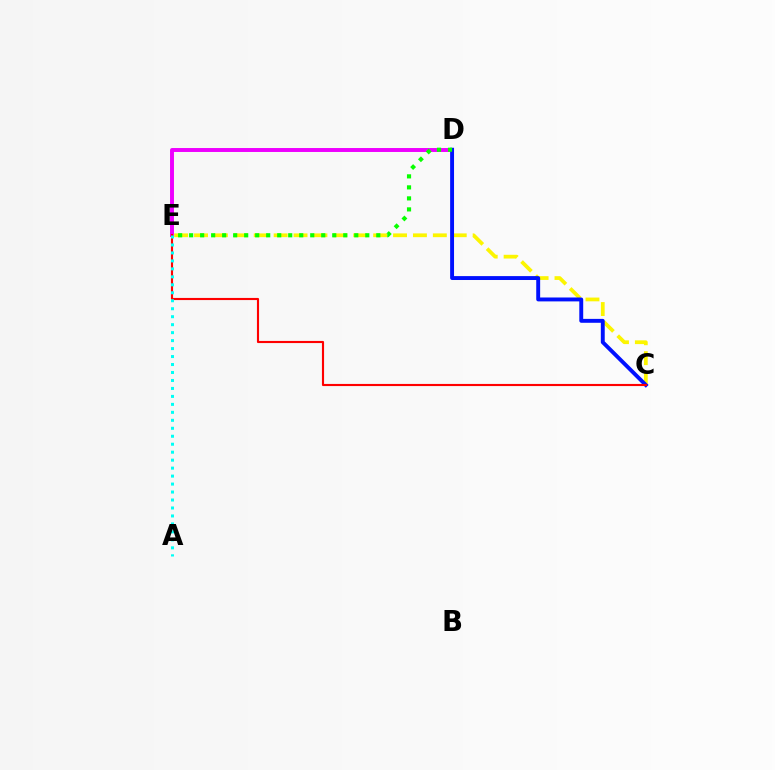{('C', 'E'): [{'color': '#fcf500', 'line_style': 'dashed', 'thickness': 2.7}, {'color': '#ff0000', 'line_style': 'solid', 'thickness': 1.53}], ('D', 'E'): [{'color': '#ee00ff', 'line_style': 'solid', 'thickness': 2.84}, {'color': '#08ff00', 'line_style': 'dotted', 'thickness': 2.99}], ('C', 'D'): [{'color': '#0010ff', 'line_style': 'solid', 'thickness': 2.81}], ('A', 'E'): [{'color': '#00fff6', 'line_style': 'dotted', 'thickness': 2.17}]}